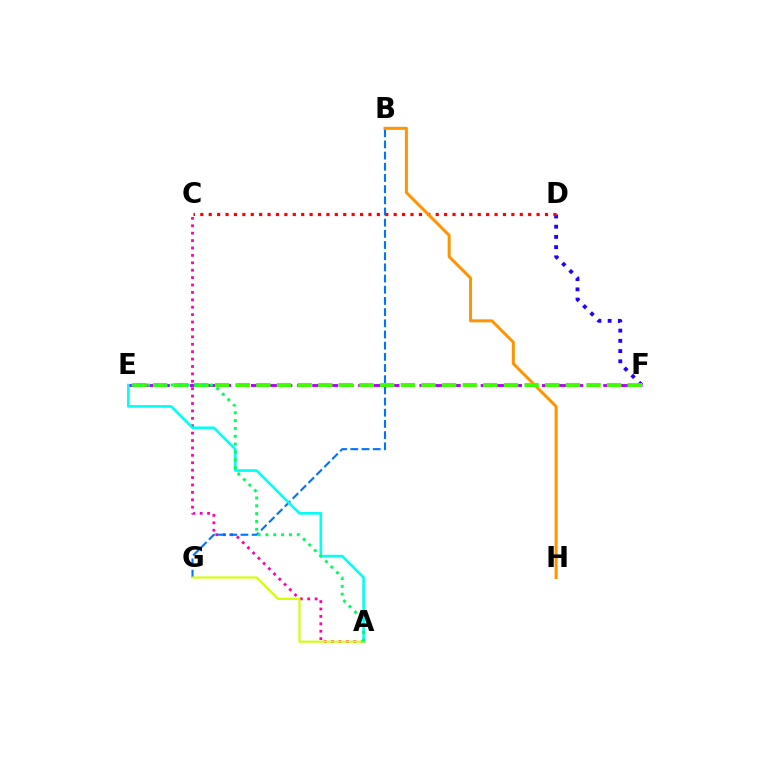{('D', 'F'): [{'color': '#2500ff', 'line_style': 'dotted', 'thickness': 2.78}], ('A', 'C'): [{'color': '#ff00ac', 'line_style': 'dotted', 'thickness': 2.01}], ('C', 'D'): [{'color': '#ff0000', 'line_style': 'dotted', 'thickness': 2.28}], ('E', 'F'): [{'color': '#b900ff', 'line_style': 'dashed', 'thickness': 2.08}, {'color': '#3dff00', 'line_style': 'dashed', 'thickness': 2.8}], ('B', 'G'): [{'color': '#0074ff', 'line_style': 'dashed', 'thickness': 1.52}], ('B', 'H'): [{'color': '#ff9400', 'line_style': 'solid', 'thickness': 2.16}], ('A', 'E'): [{'color': '#00fff6', 'line_style': 'solid', 'thickness': 1.9}, {'color': '#00ff5c', 'line_style': 'dotted', 'thickness': 2.13}], ('A', 'G'): [{'color': '#d1ff00', 'line_style': 'solid', 'thickness': 1.52}]}